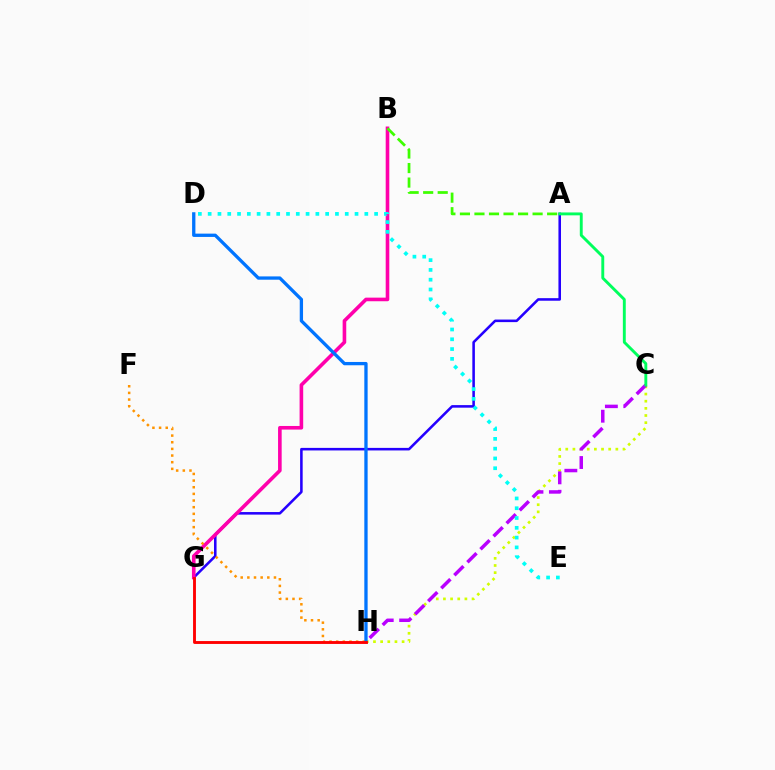{('A', 'G'): [{'color': '#2500ff', 'line_style': 'solid', 'thickness': 1.84}], ('C', 'H'): [{'color': '#d1ff00', 'line_style': 'dotted', 'thickness': 1.94}, {'color': '#b900ff', 'line_style': 'dashed', 'thickness': 2.5}], ('B', 'G'): [{'color': '#ff00ac', 'line_style': 'solid', 'thickness': 2.6}], ('F', 'H'): [{'color': '#ff9400', 'line_style': 'dotted', 'thickness': 1.81}], ('D', 'H'): [{'color': '#0074ff', 'line_style': 'solid', 'thickness': 2.38}], ('A', 'B'): [{'color': '#3dff00', 'line_style': 'dashed', 'thickness': 1.97}], ('G', 'H'): [{'color': '#ff0000', 'line_style': 'solid', 'thickness': 2.07}], ('D', 'E'): [{'color': '#00fff6', 'line_style': 'dotted', 'thickness': 2.66}], ('A', 'C'): [{'color': '#00ff5c', 'line_style': 'solid', 'thickness': 2.09}]}